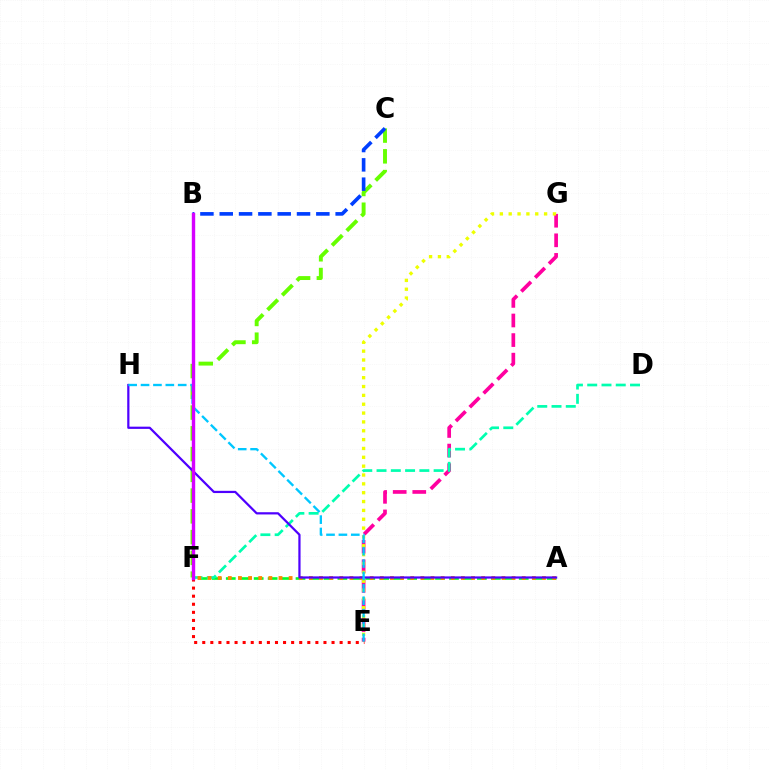{('C', 'F'): [{'color': '#66ff00', 'line_style': 'dashed', 'thickness': 2.82}], ('E', 'G'): [{'color': '#ff00a0', 'line_style': 'dashed', 'thickness': 2.66}, {'color': '#eeff00', 'line_style': 'dotted', 'thickness': 2.4}], ('A', 'F'): [{'color': '#00ff27', 'line_style': 'dashed', 'thickness': 1.9}, {'color': '#ff8800', 'line_style': 'dotted', 'thickness': 2.75}], ('D', 'F'): [{'color': '#00ffaf', 'line_style': 'dashed', 'thickness': 1.94}], ('E', 'F'): [{'color': '#ff0000', 'line_style': 'dotted', 'thickness': 2.2}], ('A', 'H'): [{'color': '#4f00ff', 'line_style': 'solid', 'thickness': 1.6}], ('B', 'C'): [{'color': '#003fff', 'line_style': 'dashed', 'thickness': 2.62}], ('E', 'H'): [{'color': '#00c7ff', 'line_style': 'dashed', 'thickness': 1.68}], ('B', 'F'): [{'color': '#d600ff', 'line_style': 'solid', 'thickness': 2.44}]}